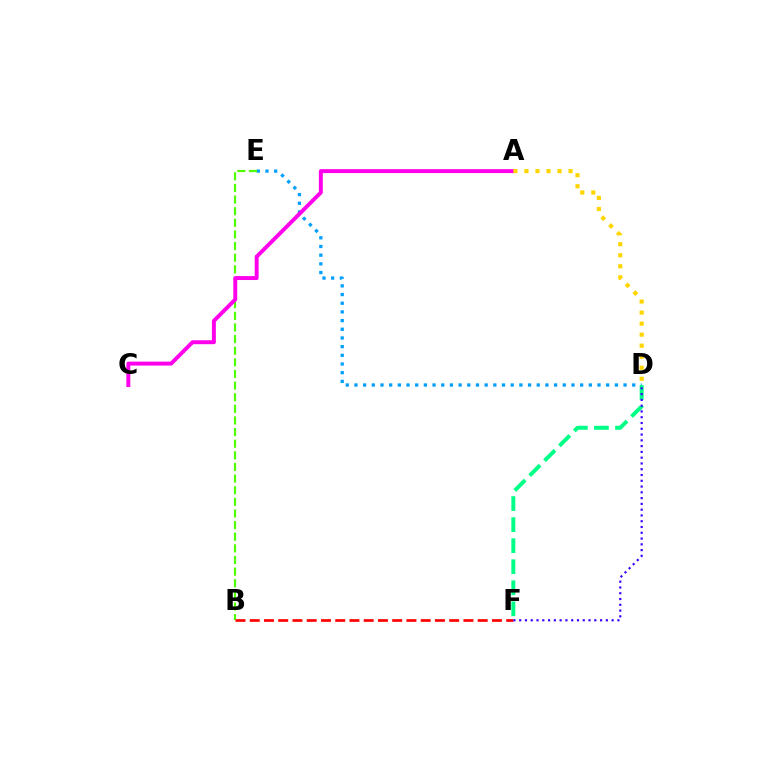{('D', 'E'): [{'color': '#009eff', 'line_style': 'dotted', 'thickness': 2.36}], ('B', 'E'): [{'color': '#4fff00', 'line_style': 'dashed', 'thickness': 1.58}], ('D', 'F'): [{'color': '#00ff86', 'line_style': 'dashed', 'thickness': 2.86}, {'color': '#3700ff', 'line_style': 'dotted', 'thickness': 1.57}], ('A', 'C'): [{'color': '#ff00ed', 'line_style': 'solid', 'thickness': 2.83}], ('B', 'F'): [{'color': '#ff0000', 'line_style': 'dashed', 'thickness': 1.94}], ('A', 'D'): [{'color': '#ffd500', 'line_style': 'dotted', 'thickness': 3.0}]}